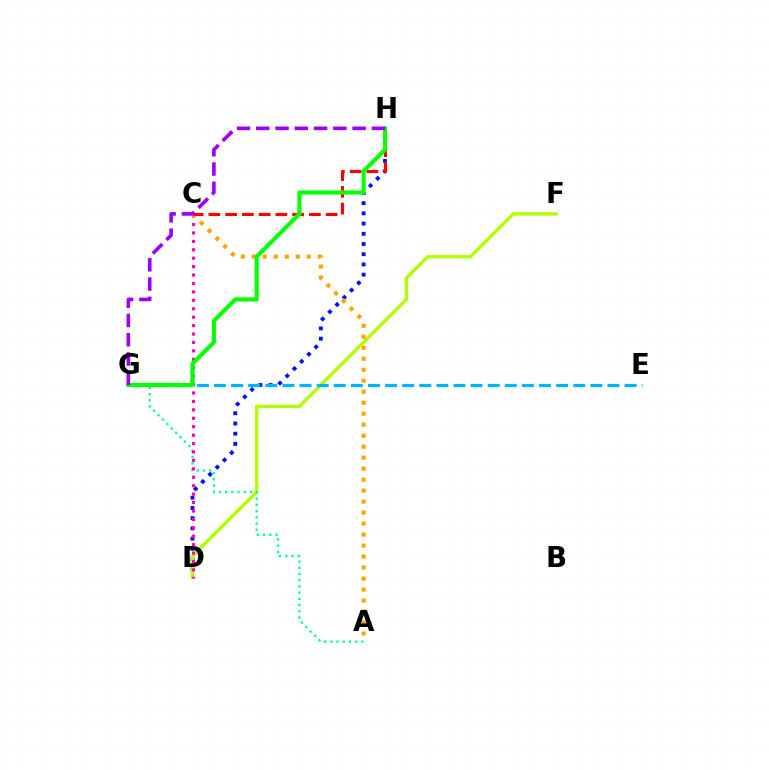{('D', 'H'): [{'color': '#0010ff', 'line_style': 'dotted', 'thickness': 2.78}], ('D', 'F'): [{'color': '#b3ff00', 'line_style': 'solid', 'thickness': 2.46}], ('A', 'G'): [{'color': '#00ff9d', 'line_style': 'dotted', 'thickness': 1.69}], ('C', 'D'): [{'color': '#ff00bd', 'line_style': 'dotted', 'thickness': 2.29}], ('E', 'G'): [{'color': '#00b5ff', 'line_style': 'dashed', 'thickness': 2.32}], ('A', 'C'): [{'color': '#ffa500', 'line_style': 'dotted', 'thickness': 2.99}], ('C', 'H'): [{'color': '#ff0000', 'line_style': 'dashed', 'thickness': 2.28}], ('G', 'H'): [{'color': '#08ff00', 'line_style': 'solid', 'thickness': 2.98}, {'color': '#9b00ff', 'line_style': 'dashed', 'thickness': 2.62}]}